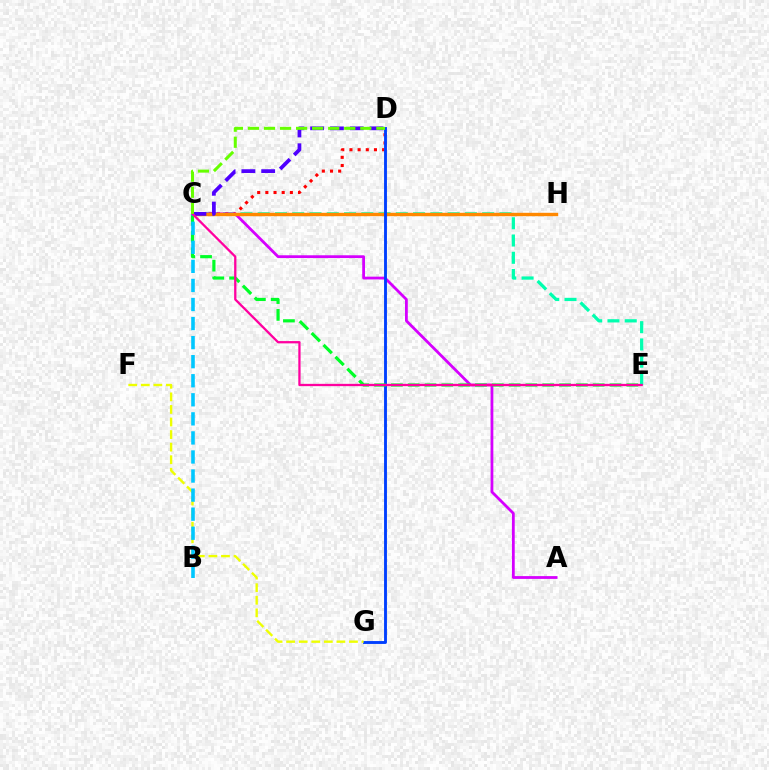{('C', 'E'): [{'color': '#00ffaf', 'line_style': 'dashed', 'thickness': 2.35}, {'color': '#00ff27', 'line_style': 'dashed', 'thickness': 2.28}, {'color': '#ff00a0', 'line_style': 'solid', 'thickness': 1.65}], ('C', 'D'): [{'color': '#ff0000', 'line_style': 'dotted', 'thickness': 2.22}, {'color': '#4f00ff', 'line_style': 'dashed', 'thickness': 2.69}, {'color': '#66ff00', 'line_style': 'dashed', 'thickness': 2.18}], ('A', 'C'): [{'color': '#d600ff', 'line_style': 'solid', 'thickness': 2.01}], ('C', 'H'): [{'color': '#ff8800', 'line_style': 'solid', 'thickness': 2.45}], ('D', 'G'): [{'color': '#003fff', 'line_style': 'solid', 'thickness': 2.07}], ('F', 'G'): [{'color': '#eeff00', 'line_style': 'dashed', 'thickness': 1.71}], ('B', 'C'): [{'color': '#00c7ff', 'line_style': 'dashed', 'thickness': 2.59}]}